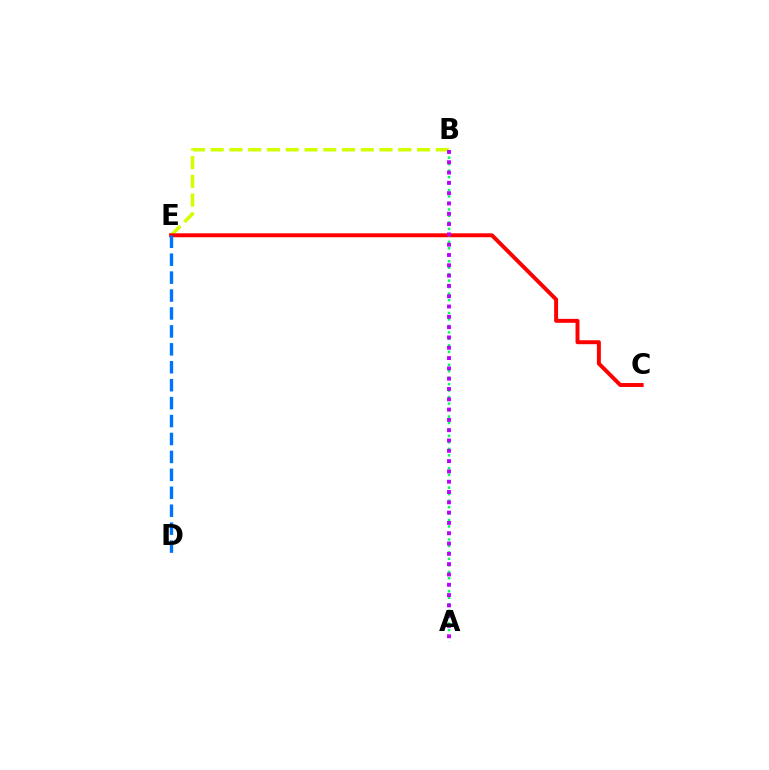{('B', 'E'): [{'color': '#d1ff00', 'line_style': 'dashed', 'thickness': 2.55}], ('C', 'E'): [{'color': '#ff0000', 'line_style': 'solid', 'thickness': 2.84}], ('A', 'B'): [{'color': '#00ff5c', 'line_style': 'dotted', 'thickness': 1.76}, {'color': '#b900ff', 'line_style': 'dotted', 'thickness': 2.8}], ('D', 'E'): [{'color': '#0074ff', 'line_style': 'dashed', 'thickness': 2.44}]}